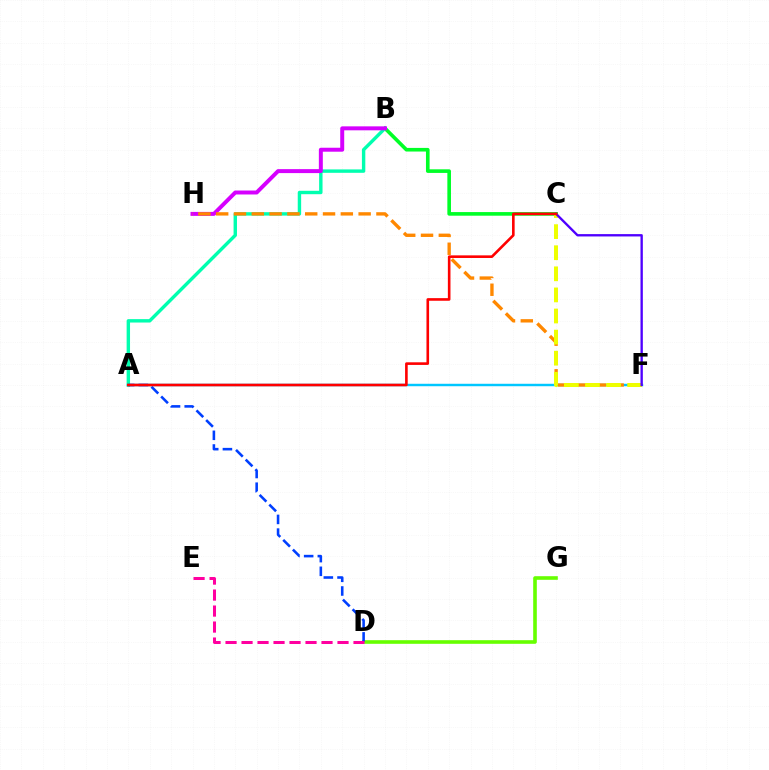{('B', 'C'): [{'color': '#00ff27', 'line_style': 'solid', 'thickness': 2.61}], ('A', 'B'): [{'color': '#00ffaf', 'line_style': 'solid', 'thickness': 2.45}], ('A', 'F'): [{'color': '#00c7ff', 'line_style': 'solid', 'thickness': 1.76}], ('D', 'G'): [{'color': '#66ff00', 'line_style': 'solid', 'thickness': 2.6}], ('B', 'H'): [{'color': '#d600ff', 'line_style': 'solid', 'thickness': 2.85}], ('F', 'H'): [{'color': '#ff8800', 'line_style': 'dashed', 'thickness': 2.42}], ('C', 'F'): [{'color': '#eeff00', 'line_style': 'dashed', 'thickness': 2.87}, {'color': '#4f00ff', 'line_style': 'solid', 'thickness': 1.69}], ('A', 'D'): [{'color': '#003fff', 'line_style': 'dashed', 'thickness': 1.86}], ('D', 'E'): [{'color': '#ff00a0', 'line_style': 'dashed', 'thickness': 2.17}], ('A', 'C'): [{'color': '#ff0000', 'line_style': 'solid', 'thickness': 1.89}]}